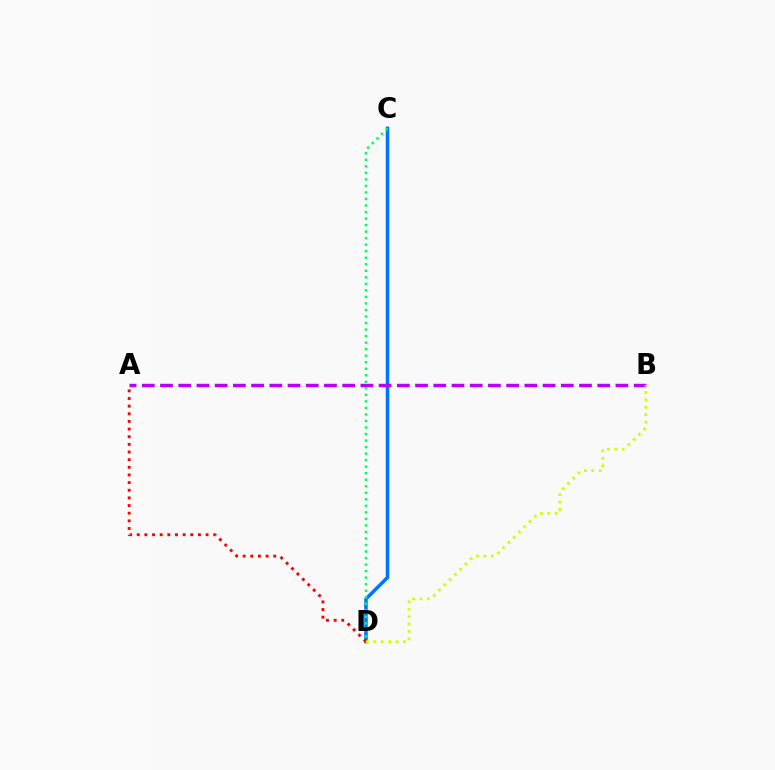{('C', 'D'): [{'color': '#0074ff', 'line_style': 'solid', 'thickness': 2.52}, {'color': '#00ff5c', 'line_style': 'dotted', 'thickness': 1.77}], ('A', 'D'): [{'color': '#ff0000', 'line_style': 'dotted', 'thickness': 2.08}], ('A', 'B'): [{'color': '#b900ff', 'line_style': 'dashed', 'thickness': 2.47}], ('B', 'D'): [{'color': '#d1ff00', 'line_style': 'dotted', 'thickness': 2.01}]}